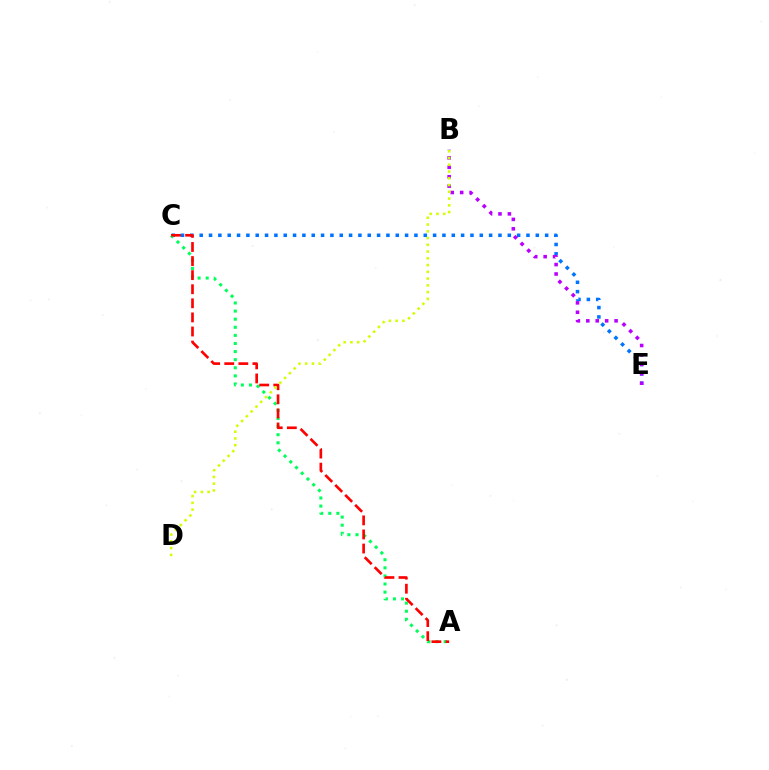{('C', 'E'): [{'color': '#0074ff', 'line_style': 'dotted', 'thickness': 2.54}], ('A', 'C'): [{'color': '#00ff5c', 'line_style': 'dotted', 'thickness': 2.2}, {'color': '#ff0000', 'line_style': 'dashed', 'thickness': 1.91}], ('B', 'E'): [{'color': '#b900ff', 'line_style': 'dotted', 'thickness': 2.56}], ('B', 'D'): [{'color': '#d1ff00', 'line_style': 'dotted', 'thickness': 1.84}]}